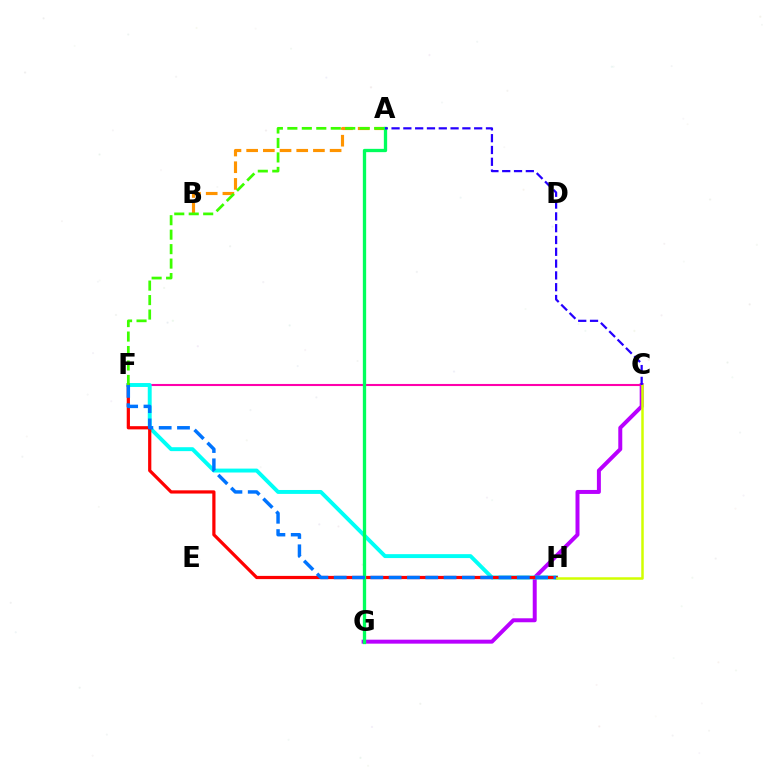{('C', 'G'): [{'color': '#b900ff', 'line_style': 'solid', 'thickness': 2.86}], ('C', 'F'): [{'color': '#ff00ac', 'line_style': 'solid', 'thickness': 1.51}], ('A', 'B'): [{'color': '#ff9400', 'line_style': 'dashed', 'thickness': 2.27}], ('F', 'H'): [{'color': '#00fff6', 'line_style': 'solid', 'thickness': 2.82}, {'color': '#ff0000', 'line_style': 'solid', 'thickness': 2.32}, {'color': '#0074ff', 'line_style': 'dashed', 'thickness': 2.49}], ('A', 'F'): [{'color': '#3dff00', 'line_style': 'dashed', 'thickness': 1.97}], ('A', 'G'): [{'color': '#00ff5c', 'line_style': 'solid', 'thickness': 2.38}], ('C', 'H'): [{'color': '#d1ff00', 'line_style': 'solid', 'thickness': 1.8}], ('A', 'C'): [{'color': '#2500ff', 'line_style': 'dashed', 'thickness': 1.6}]}